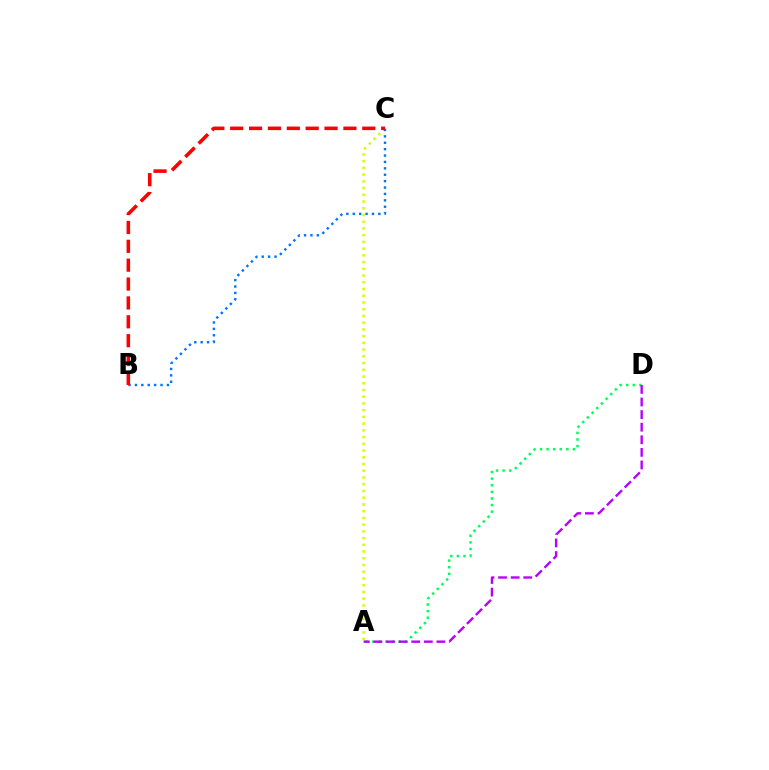{('A', 'C'): [{'color': '#d1ff00', 'line_style': 'dotted', 'thickness': 1.83}], ('A', 'D'): [{'color': '#00ff5c', 'line_style': 'dotted', 'thickness': 1.79}, {'color': '#b900ff', 'line_style': 'dashed', 'thickness': 1.71}], ('B', 'C'): [{'color': '#0074ff', 'line_style': 'dotted', 'thickness': 1.74}, {'color': '#ff0000', 'line_style': 'dashed', 'thickness': 2.56}]}